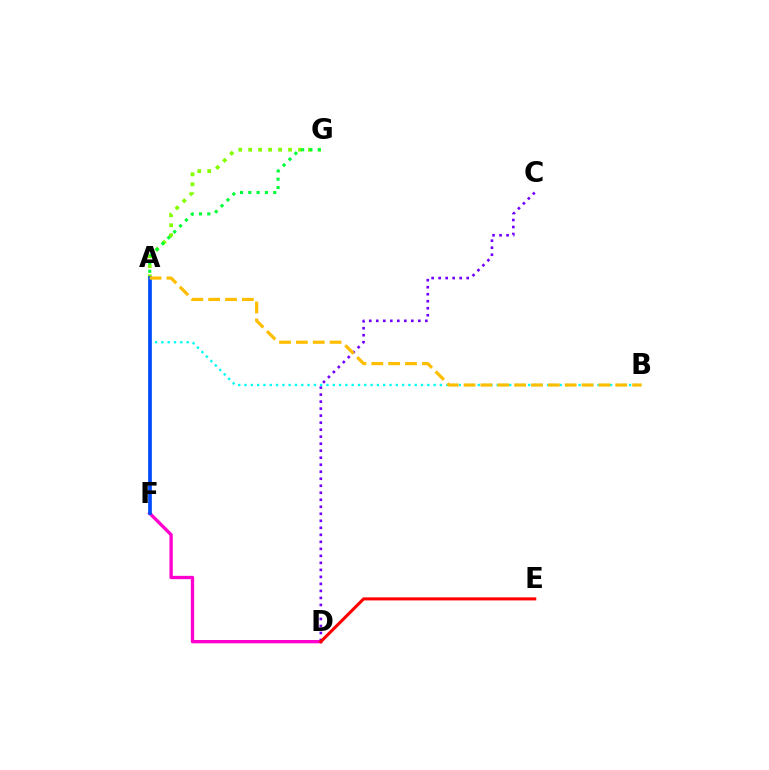{('D', 'F'): [{'color': '#ff00cf', 'line_style': 'solid', 'thickness': 2.39}], ('C', 'D'): [{'color': '#7200ff', 'line_style': 'dotted', 'thickness': 1.9}], ('A', 'G'): [{'color': '#84ff00', 'line_style': 'dotted', 'thickness': 2.71}, {'color': '#00ff39', 'line_style': 'dotted', 'thickness': 2.26}], ('D', 'E'): [{'color': '#ff0000', 'line_style': 'solid', 'thickness': 2.2}], ('A', 'B'): [{'color': '#00fff6', 'line_style': 'dotted', 'thickness': 1.71}, {'color': '#ffbd00', 'line_style': 'dashed', 'thickness': 2.29}], ('A', 'F'): [{'color': '#004bff', 'line_style': 'solid', 'thickness': 2.65}]}